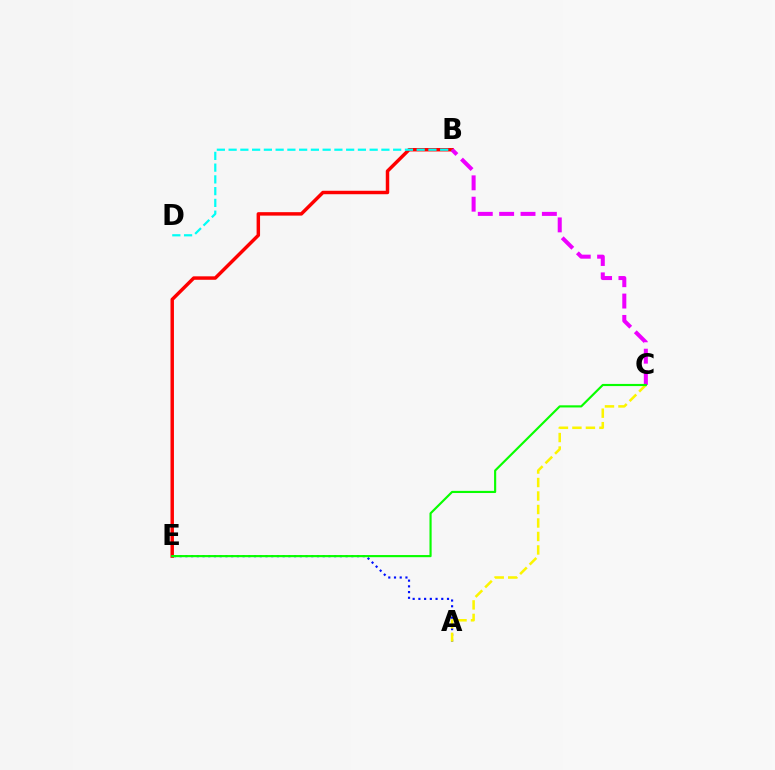{('B', 'E'): [{'color': '#ff0000', 'line_style': 'solid', 'thickness': 2.49}], ('A', 'E'): [{'color': '#0010ff', 'line_style': 'dotted', 'thickness': 1.55}], ('B', 'C'): [{'color': '#ee00ff', 'line_style': 'dashed', 'thickness': 2.9}], ('A', 'C'): [{'color': '#fcf500', 'line_style': 'dashed', 'thickness': 1.83}], ('C', 'E'): [{'color': '#08ff00', 'line_style': 'solid', 'thickness': 1.55}], ('B', 'D'): [{'color': '#00fff6', 'line_style': 'dashed', 'thickness': 1.6}]}